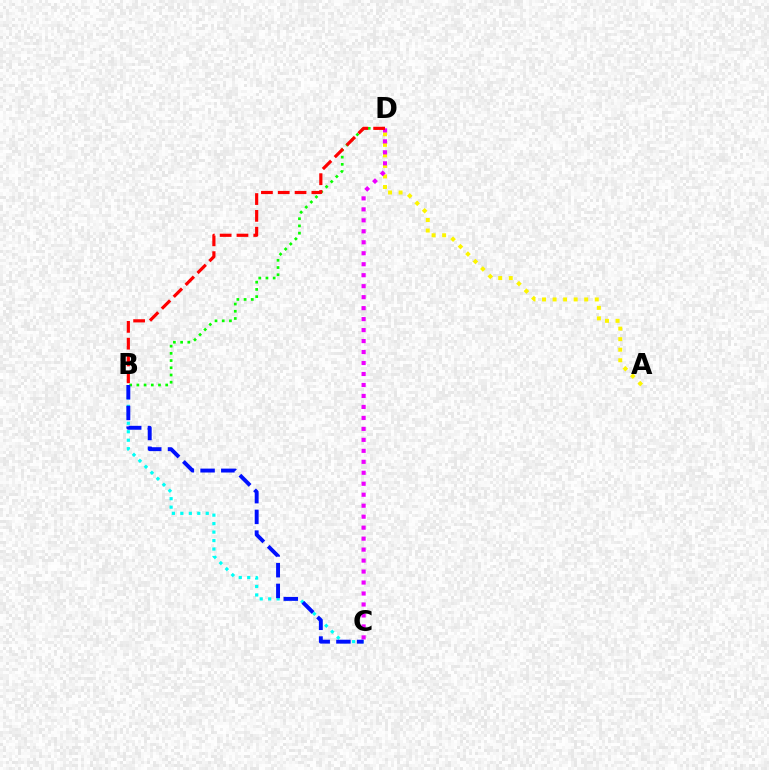{('A', 'D'): [{'color': '#fcf500', 'line_style': 'dotted', 'thickness': 2.86}], ('B', 'C'): [{'color': '#00fff6', 'line_style': 'dotted', 'thickness': 2.3}, {'color': '#0010ff', 'line_style': 'dashed', 'thickness': 2.81}], ('B', 'D'): [{'color': '#08ff00', 'line_style': 'dotted', 'thickness': 1.96}, {'color': '#ff0000', 'line_style': 'dashed', 'thickness': 2.28}], ('C', 'D'): [{'color': '#ee00ff', 'line_style': 'dotted', 'thickness': 2.98}]}